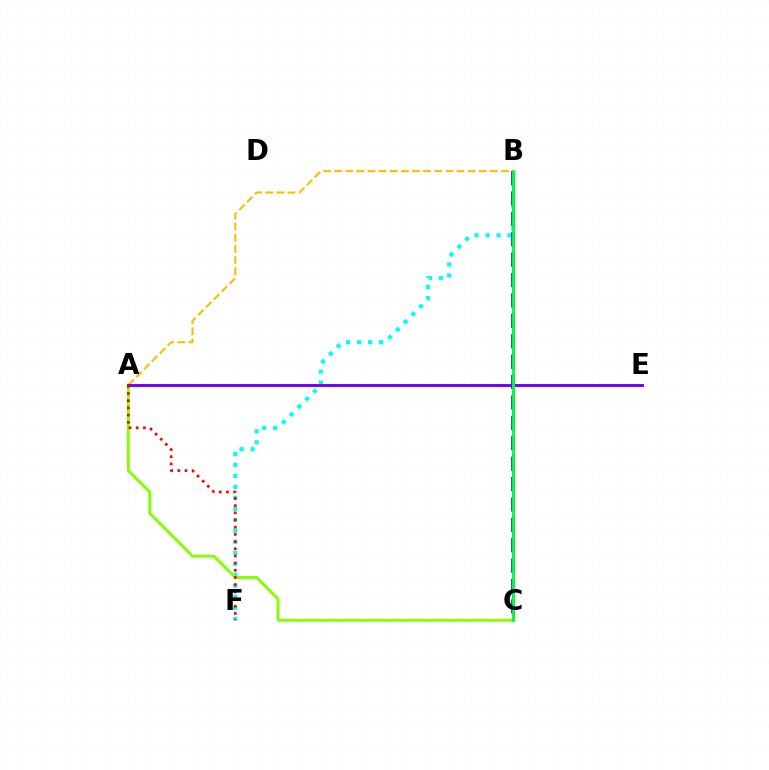{('B', 'F'): [{'color': '#00fff6', 'line_style': 'dotted', 'thickness': 2.99}], ('B', 'C'): [{'color': '#004bff', 'line_style': 'dashed', 'thickness': 2.77}, {'color': '#ff00cf', 'line_style': 'dashed', 'thickness': 2.12}, {'color': '#00ff39', 'line_style': 'solid', 'thickness': 2.03}], ('A', 'C'): [{'color': '#84ff00', 'line_style': 'solid', 'thickness': 2.11}], ('A', 'B'): [{'color': '#ffbd00', 'line_style': 'dashed', 'thickness': 1.51}], ('A', 'E'): [{'color': '#7200ff', 'line_style': 'solid', 'thickness': 2.12}], ('A', 'F'): [{'color': '#ff0000', 'line_style': 'dotted', 'thickness': 1.95}]}